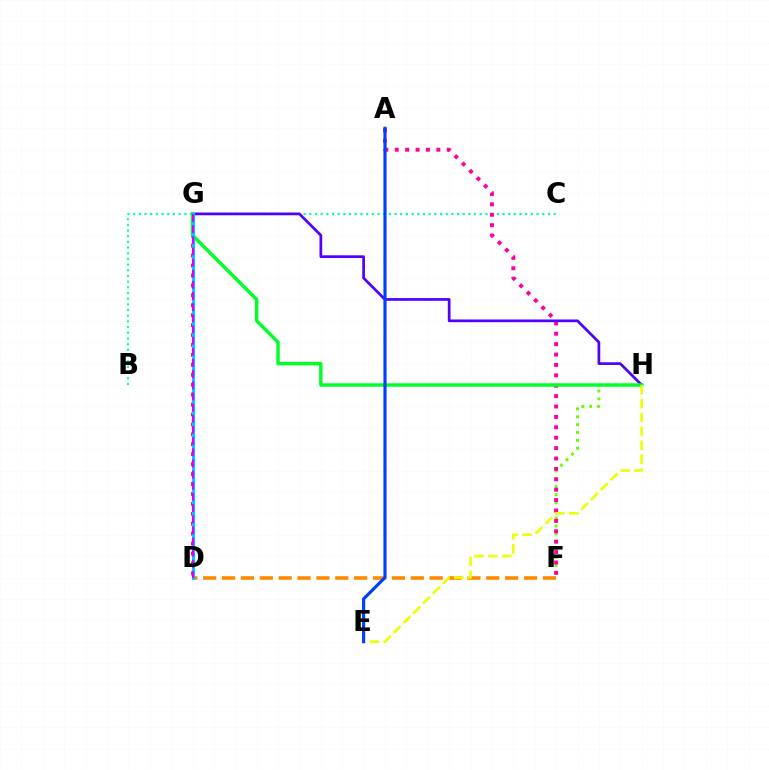{('D', 'G'): [{'color': '#ff0000', 'line_style': 'dotted', 'thickness': 2.7}, {'color': '#00c7ff', 'line_style': 'solid', 'thickness': 2.23}, {'color': '#d600ff', 'line_style': 'dashed', 'thickness': 1.52}], ('B', 'C'): [{'color': '#00ffaf', 'line_style': 'dotted', 'thickness': 1.54}], ('F', 'H'): [{'color': '#66ff00', 'line_style': 'dotted', 'thickness': 2.14}], ('A', 'F'): [{'color': '#ff00a0', 'line_style': 'dotted', 'thickness': 2.82}], ('G', 'H'): [{'color': '#4f00ff', 'line_style': 'solid', 'thickness': 1.95}, {'color': '#00ff27', 'line_style': 'solid', 'thickness': 2.47}], ('D', 'F'): [{'color': '#ff8800', 'line_style': 'dashed', 'thickness': 2.56}], ('E', 'H'): [{'color': '#eeff00', 'line_style': 'dashed', 'thickness': 1.88}], ('A', 'E'): [{'color': '#003fff', 'line_style': 'solid', 'thickness': 2.28}]}